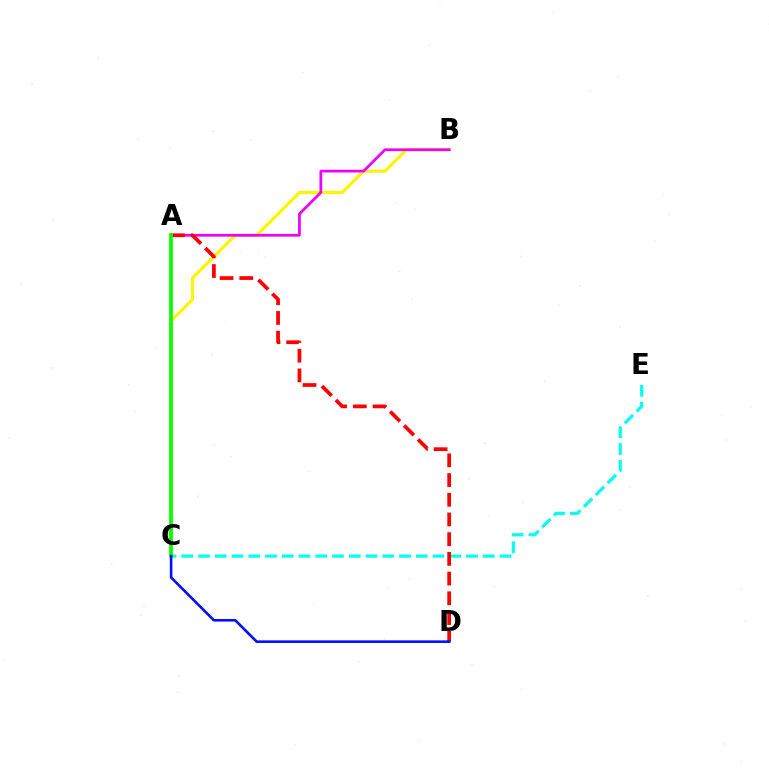{('B', 'C'): [{'color': '#fcf500', 'line_style': 'solid', 'thickness': 2.29}], ('A', 'B'): [{'color': '#ee00ff', 'line_style': 'solid', 'thickness': 1.97}], ('C', 'E'): [{'color': '#00fff6', 'line_style': 'dashed', 'thickness': 2.28}], ('A', 'D'): [{'color': '#ff0000', 'line_style': 'dashed', 'thickness': 2.68}], ('A', 'C'): [{'color': '#08ff00', 'line_style': 'solid', 'thickness': 2.68}], ('C', 'D'): [{'color': '#0010ff', 'line_style': 'solid', 'thickness': 1.87}]}